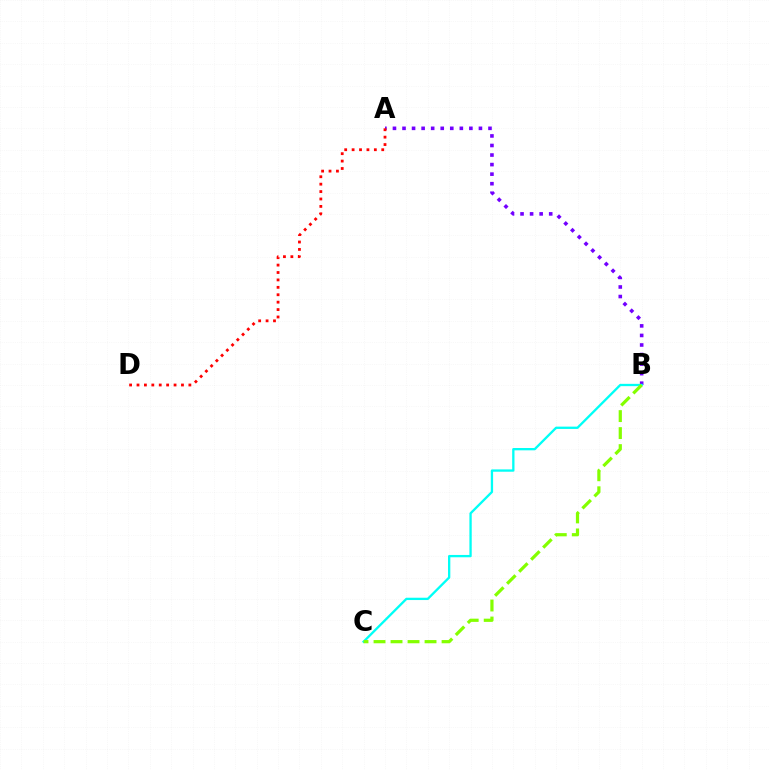{('A', 'B'): [{'color': '#7200ff', 'line_style': 'dotted', 'thickness': 2.6}], ('B', 'C'): [{'color': '#00fff6', 'line_style': 'solid', 'thickness': 1.67}, {'color': '#84ff00', 'line_style': 'dashed', 'thickness': 2.31}], ('A', 'D'): [{'color': '#ff0000', 'line_style': 'dotted', 'thickness': 2.01}]}